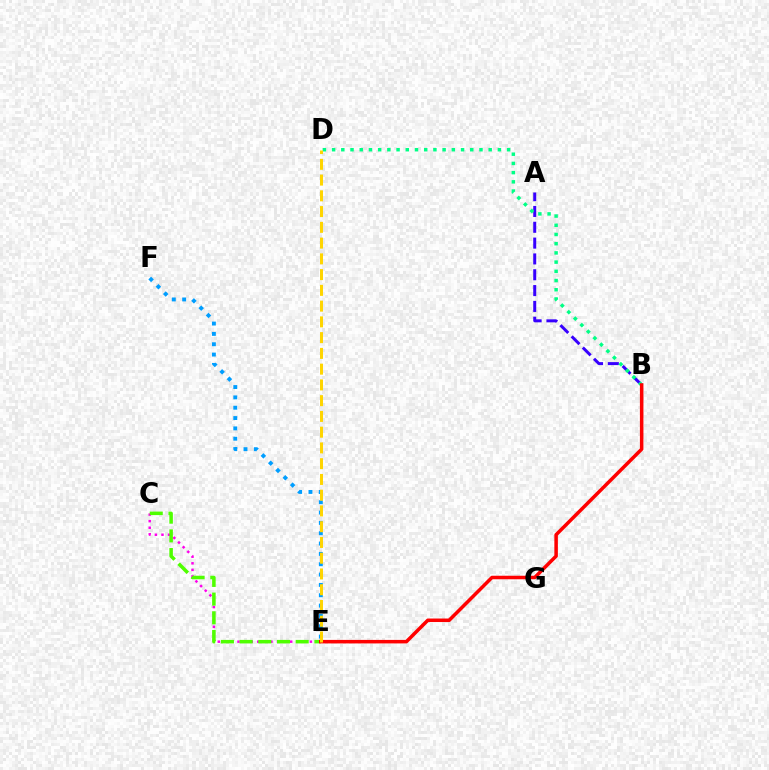{('A', 'B'): [{'color': '#3700ff', 'line_style': 'dashed', 'thickness': 2.15}], ('C', 'E'): [{'color': '#ff00ed', 'line_style': 'dotted', 'thickness': 1.79}, {'color': '#4fff00', 'line_style': 'dashed', 'thickness': 2.54}], ('B', 'D'): [{'color': '#00ff86', 'line_style': 'dotted', 'thickness': 2.5}], ('E', 'F'): [{'color': '#009eff', 'line_style': 'dotted', 'thickness': 2.81}], ('B', 'E'): [{'color': '#ff0000', 'line_style': 'solid', 'thickness': 2.53}], ('D', 'E'): [{'color': '#ffd500', 'line_style': 'dashed', 'thickness': 2.14}]}